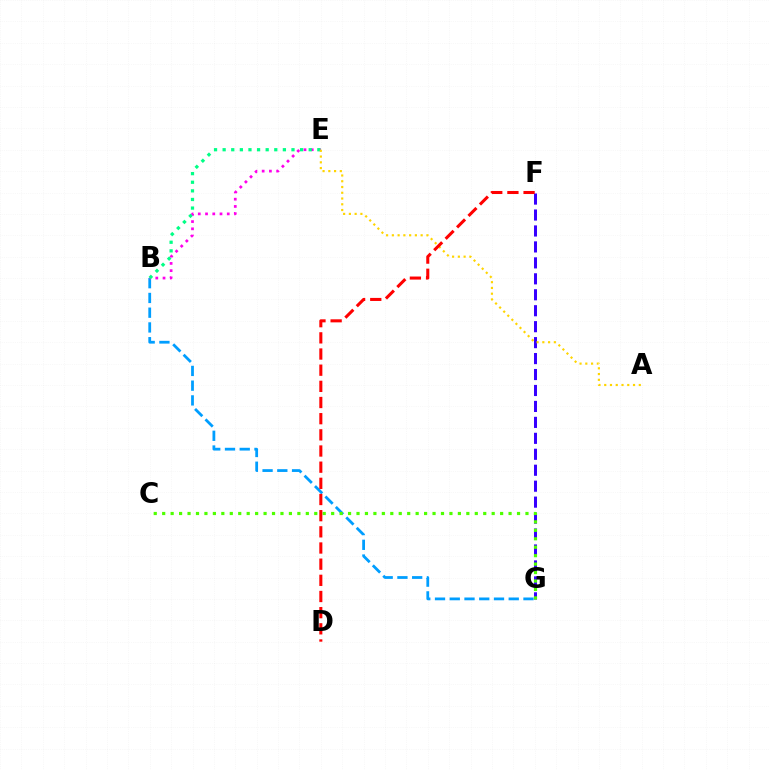{('B', 'G'): [{'color': '#009eff', 'line_style': 'dashed', 'thickness': 2.0}], ('B', 'E'): [{'color': '#ff00ed', 'line_style': 'dotted', 'thickness': 1.97}, {'color': '#00ff86', 'line_style': 'dotted', 'thickness': 2.34}], ('F', 'G'): [{'color': '#3700ff', 'line_style': 'dashed', 'thickness': 2.17}], ('A', 'E'): [{'color': '#ffd500', 'line_style': 'dotted', 'thickness': 1.56}], ('C', 'G'): [{'color': '#4fff00', 'line_style': 'dotted', 'thickness': 2.3}], ('D', 'F'): [{'color': '#ff0000', 'line_style': 'dashed', 'thickness': 2.2}]}